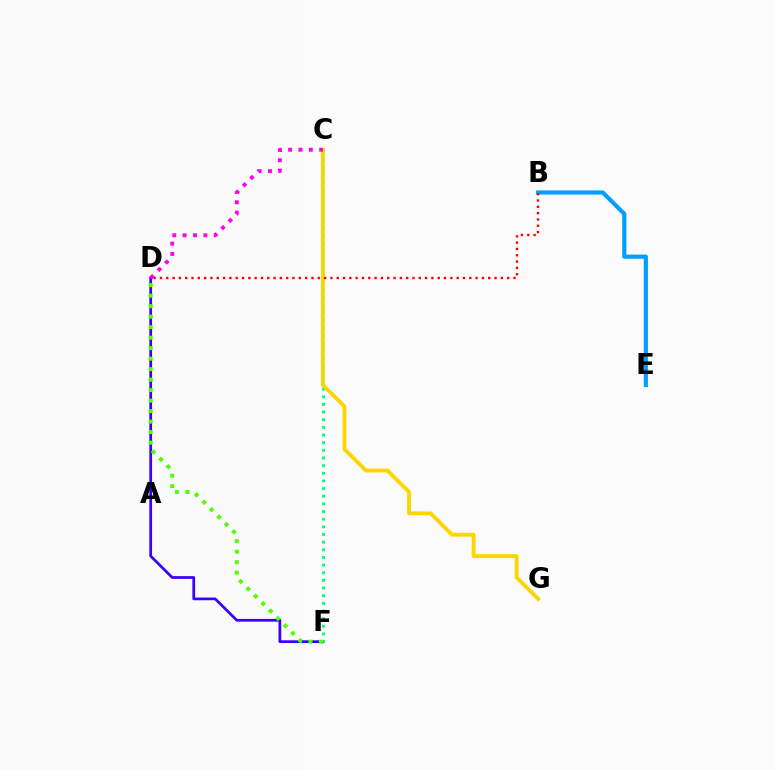{('B', 'E'): [{'color': '#009eff', 'line_style': 'solid', 'thickness': 3.0}], ('D', 'F'): [{'color': '#3700ff', 'line_style': 'solid', 'thickness': 1.96}, {'color': '#4fff00', 'line_style': 'dotted', 'thickness': 2.85}], ('C', 'F'): [{'color': '#00ff86', 'line_style': 'dotted', 'thickness': 2.08}], ('C', 'G'): [{'color': '#ffd500', 'line_style': 'solid', 'thickness': 2.78}], ('B', 'D'): [{'color': '#ff0000', 'line_style': 'dotted', 'thickness': 1.72}], ('C', 'D'): [{'color': '#ff00ed', 'line_style': 'dotted', 'thickness': 2.82}]}